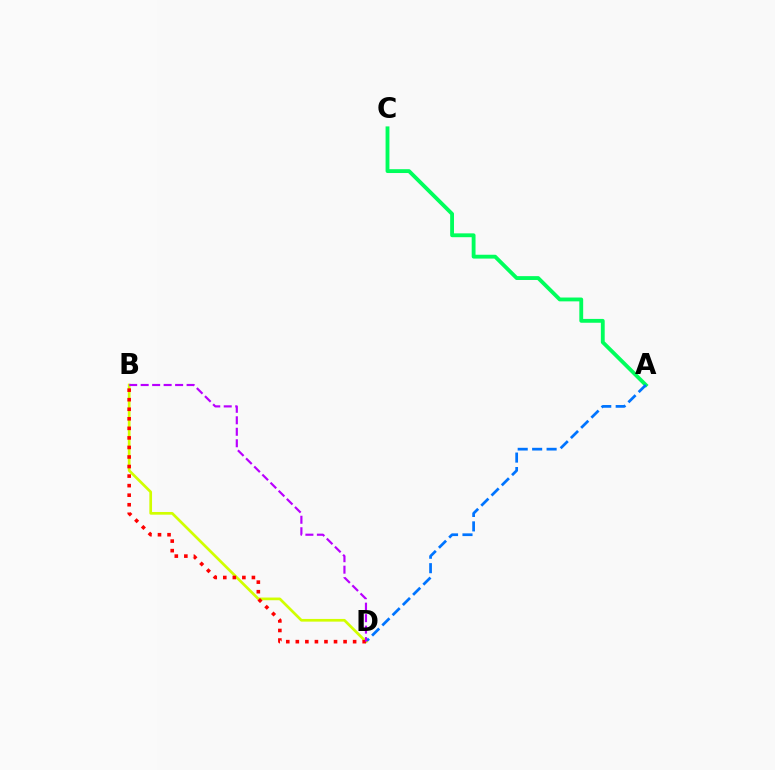{('A', 'C'): [{'color': '#00ff5c', 'line_style': 'solid', 'thickness': 2.77}], ('A', 'D'): [{'color': '#0074ff', 'line_style': 'dashed', 'thickness': 1.96}], ('B', 'D'): [{'color': '#d1ff00', 'line_style': 'solid', 'thickness': 1.94}, {'color': '#ff0000', 'line_style': 'dotted', 'thickness': 2.59}, {'color': '#b900ff', 'line_style': 'dashed', 'thickness': 1.56}]}